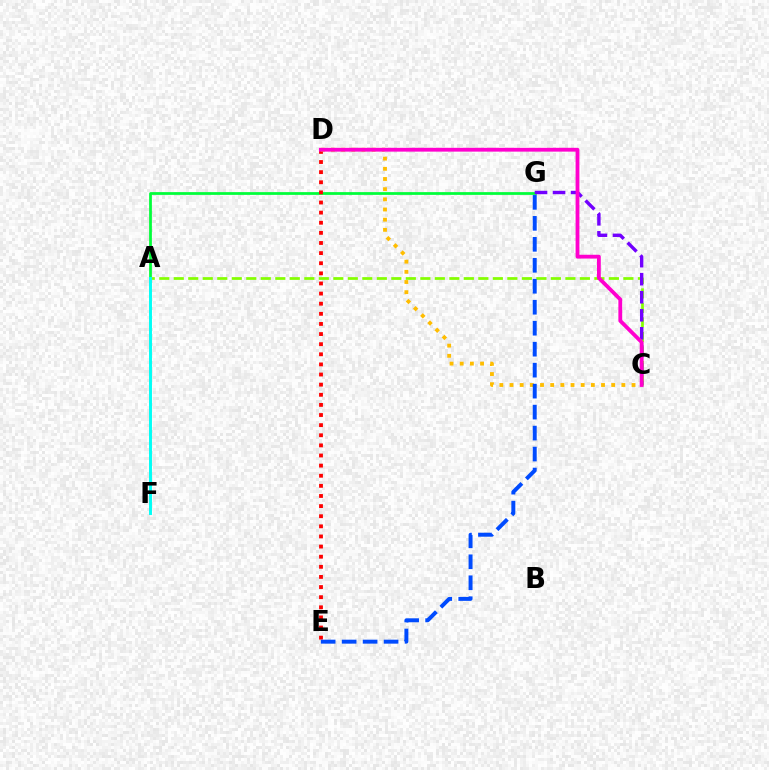{('A', 'G'): [{'color': '#00ff39', 'line_style': 'solid', 'thickness': 1.98}], ('D', 'E'): [{'color': '#ff0000', 'line_style': 'dotted', 'thickness': 2.75}], ('C', 'D'): [{'color': '#ffbd00', 'line_style': 'dotted', 'thickness': 2.76}, {'color': '#ff00cf', 'line_style': 'solid', 'thickness': 2.74}], ('A', 'C'): [{'color': '#84ff00', 'line_style': 'dashed', 'thickness': 1.97}], ('A', 'F'): [{'color': '#00fff6', 'line_style': 'solid', 'thickness': 2.11}], ('C', 'G'): [{'color': '#7200ff', 'line_style': 'dashed', 'thickness': 2.45}], ('E', 'G'): [{'color': '#004bff', 'line_style': 'dashed', 'thickness': 2.85}]}